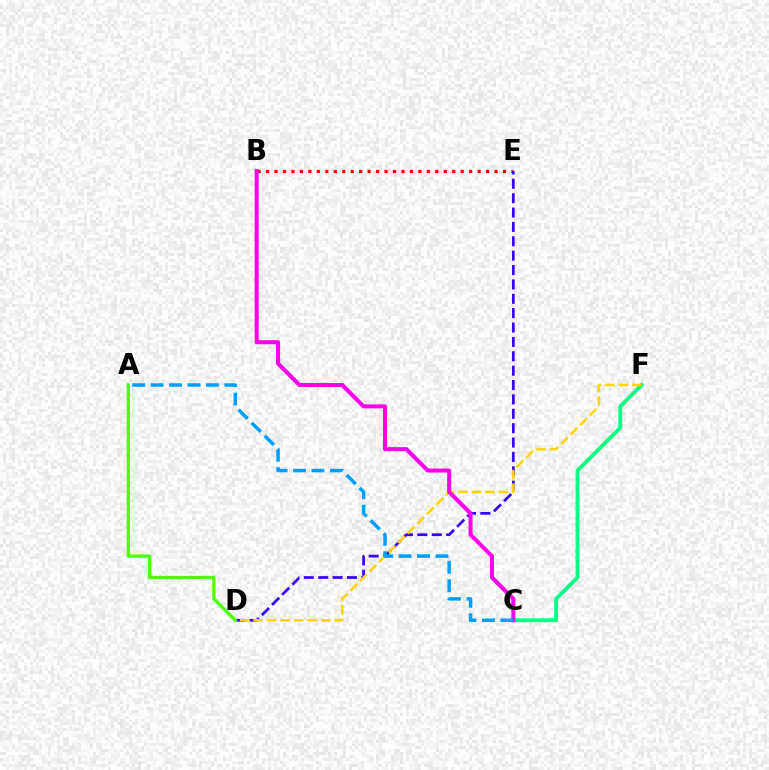{('C', 'F'): [{'color': '#00ff86', 'line_style': 'solid', 'thickness': 2.75}], ('B', 'E'): [{'color': '#ff0000', 'line_style': 'dotted', 'thickness': 2.3}], ('D', 'E'): [{'color': '#3700ff', 'line_style': 'dashed', 'thickness': 1.95}], ('D', 'F'): [{'color': '#ffd500', 'line_style': 'dashed', 'thickness': 1.84}], ('B', 'C'): [{'color': '#ff00ed', 'line_style': 'solid', 'thickness': 2.91}], ('A', 'C'): [{'color': '#009eff', 'line_style': 'dashed', 'thickness': 2.51}], ('A', 'D'): [{'color': '#4fff00', 'line_style': 'solid', 'thickness': 2.38}]}